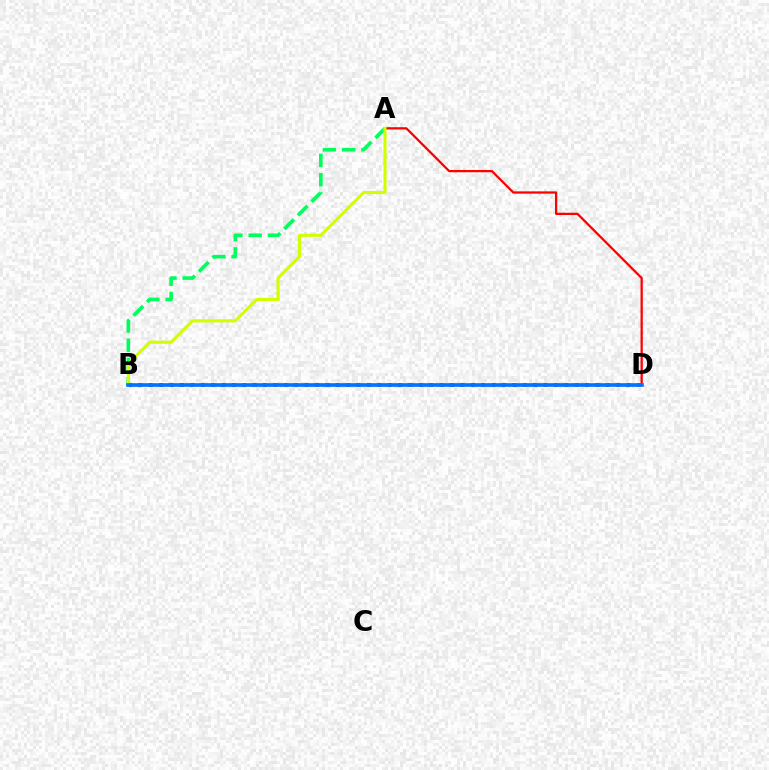{('B', 'D'): [{'color': '#b900ff', 'line_style': 'dotted', 'thickness': 2.82}, {'color': '#0074ff', 'line_style': 'solid', 'thickness': 2.63}], ('A', 'D'): [{'color': '#ff0000', 'line_style': 'solid', 'thickness': 1.63}], ('A', 'B'): [{'color': '#00ff5c', 'line_style': 'dashed', 'thickness': 2.61}, {'color': '#d1ff00', 'line_style': 'solid', 'thickness': 2.25}]}